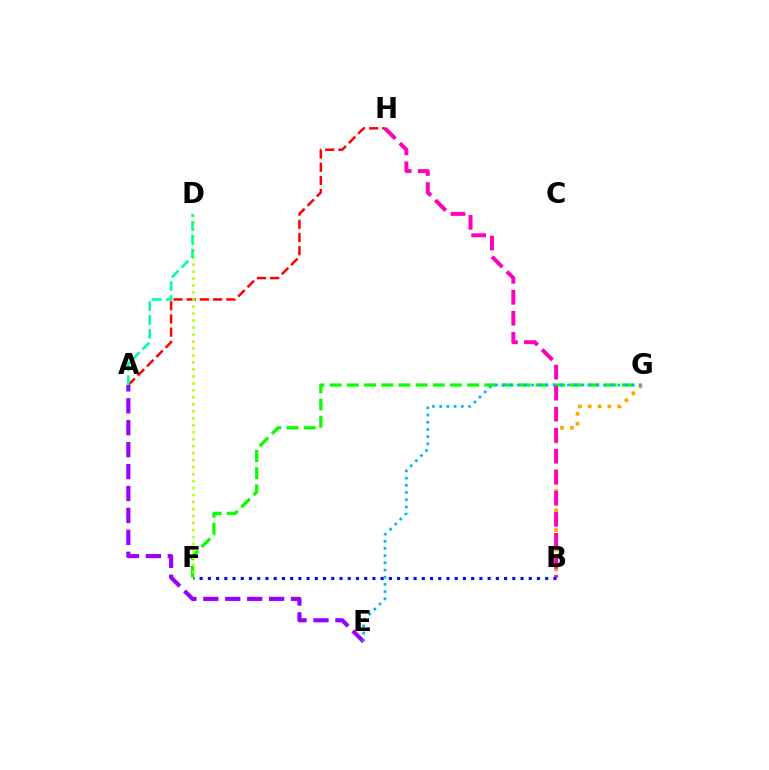{('F', 'G'): [{'color': '#08ff00', 'line_style': 'dashed', 'thickness': 2.33}], ('A', 'H'): [{'color': '#ff0000', 'line_style': 'dashed', 'thickness': 1.79}], ('D', 'F'): [{'color': '#b3ff00', 'line_style': 'dotted', 'thickness': 1.9}], ('A', 'D'): [{'color': '#00ff9d', 'line_style': 'dashed', 'thickness': 1.88}], ('A', 'E'): [{'color': '#9b00ff', 'line_style': 'dashed', 'thickness': 2.98}], ('B', 'G'): [{'color': '#ffa500', 'line_style': 'dotted', 'thickness': 2.67}], ('B', 'H'): [{'color': '#ff00bd', 'line_style': 'dashed', 'thickness': 2.86}], ('B', 'F'): [{'color': '#0010ff', 'line_style': 'dotted', 'thickness': 2.24}], ('E', 'G'): [{'color': '#00b5ff', 'line_style': 'dotted', 'thickness': 1.95}]}